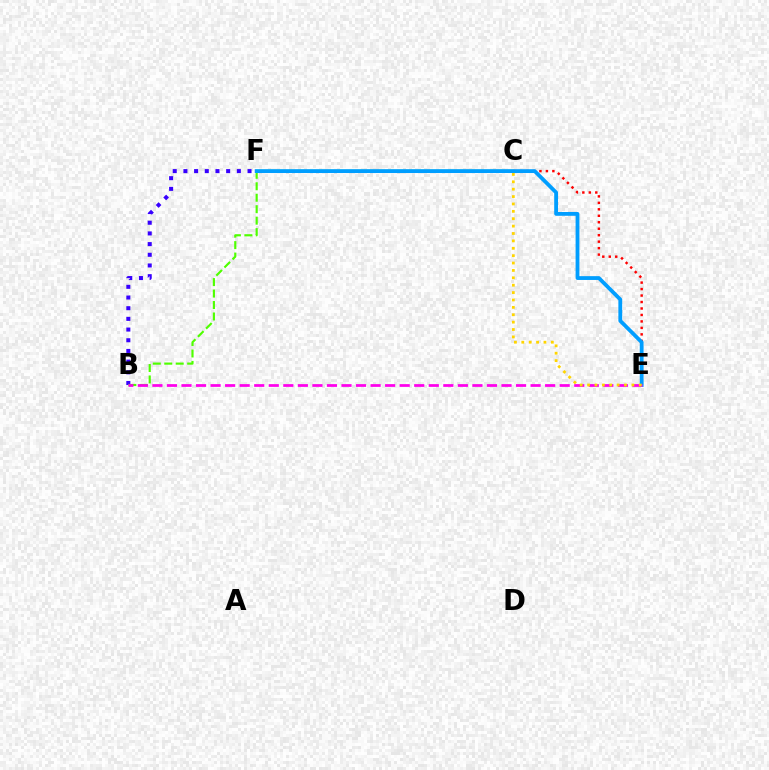{('B', 'F'): [{'color': '#3700ff', 'line_style': 'dotted', 'thickness': 2.9}, {'color': '#4fff00', 'line_style': 'dashed', 'thickness': 1.56}], ('C', 'E'): [{'color': '#ff0000', 'line_style': 'dotted', 'thickness': 1.76}, {'color': '#ffd500', 'line_style': 'dotted', 'thickness': 2.01}], ('C', 'F'): [{'color': '#00ff86', 'line_style': 'solid', 'thickness': 1.78}], ('E', 'F'): [{'color': '#009eff', 'line_style': 'solid', 'thickness': 2.75}], ('B', 'E'): [{'color': '#ff00ed', 'line_style': 'dashed', 'thickness': 1.98}]}